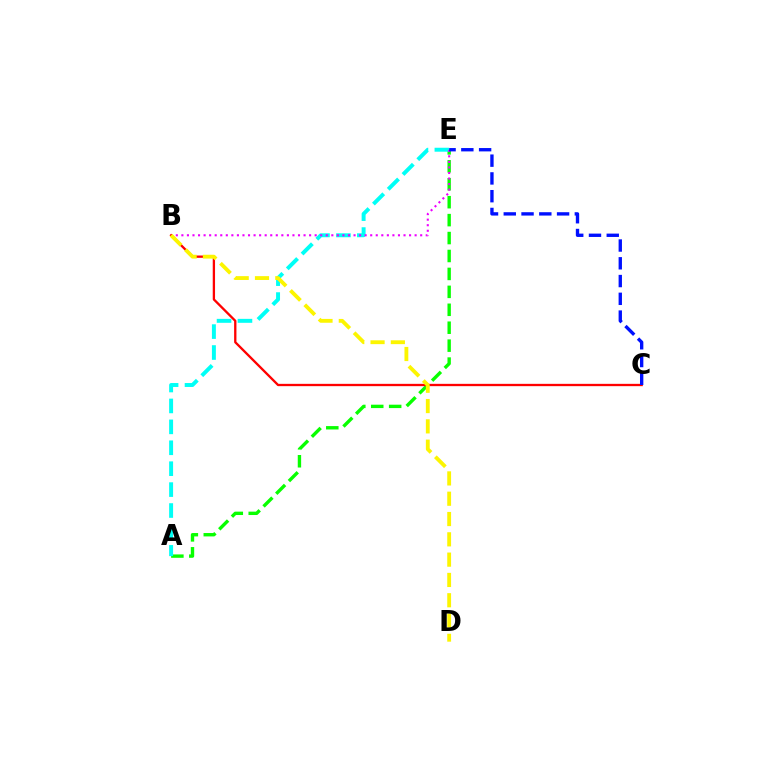{('A', 'E'): [{'color': '#08ff00', 'line_style': 'dashed', 'thickness': 2.44}, {'color': '#00fff6', 'line_style': 'dashed', 'thickness': 2.84}], ('B', 'E'): [{'color': '#ee00ff', 'line_style': 'dotted', 'thickness': 1.51}], ('B', 'C'): [{'color': '#ff0000', 'line_style': 'solid', 'thickness': 1.66}], ('C', 'E'): [{'color': '#0010ff', 'line_style': 'dashed', 'thickness': 2.41}], ('B', 'D'): [{'color': '#fcf500', 'line_style': 'dashed', 'thickness': 2.76}]}